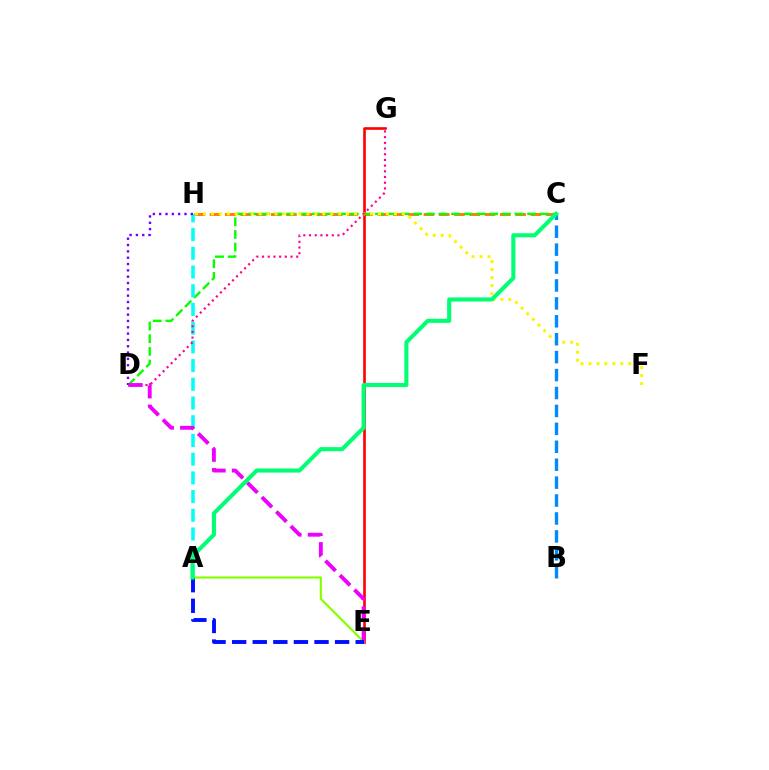{('C', 'H'): [{'color': '#ff7c00', 'line_style': 'dashed', 'thickness': 2.08}], ('E', 'G'): [{'color': '#ff0000', 'line_style': 'solid', 'thickness': 1.89}], ('C', 'D'): [{'color': '#08ff00', 'line_style': 'dashed', 'thickness': 1.72}], ('F', 'H'): [{'color': '#fcf500', 'line_style': 'dotted', 'thickness': 2.16}], ('A', 'H'): [{'color': '#00fff6', 'line_style': 'dashed', 'thickness': 2.54}], ('D', 'G'): [{'color': '#ff0094', 'line_style': 'dotted', 'thickness': 1.55}], ('A', 'E'): [{'color': '#84ff00', 'line_style': 'solid', 'thickness': 1.55}, {'color': '#0010ff', 'line_style': 'dashed', 'thickness': 2.8}], ('D', 'H'): [{'color': '#7200ff', 'line_style': 'dotted', 'thickness': 1.72}], ('D', 'E'): [{'color': '#ee00ff', 'line_style': 'dashed', 'thickness': 2.78}], ('B', 'C'): [{'color': '#008cff', 'line_style': 'dashed', 'thickness': 2.43}], ('A', 'C'): [{'color': '#00ff74', 'line_style': 'solid', 'thickness': 2.94}]}